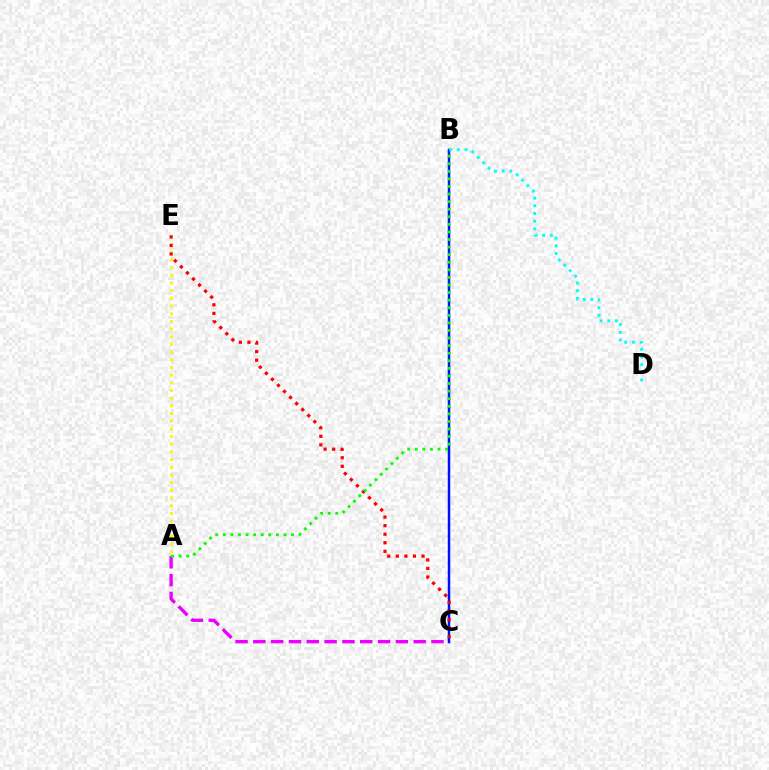{('B', 'C'): [{'color': '#0010ff', 'line_style': 'solid', 'thickness': 1.78}], ('A', 'C'): [{'color': '#ee00ff', 'line_style': 'dashed', 'thickness': 2.42}], ('A', 'E'): [{'color': '#fcf500', 'line_style': 'dotted', 'thickness': 2.09}], ('B', 'D'): [{'color': '#00fff6', 'line_style': 'dotted', 'thickness': 2.09}], ('C', 'E'): [{'color': '#ff0000', 'line_style': 'dotted', 'thickness': 2.33}], ('A', 'B'): [{'color': '#08ff00', 'line_style': 'dotted', 'thickness': 2.06}]}